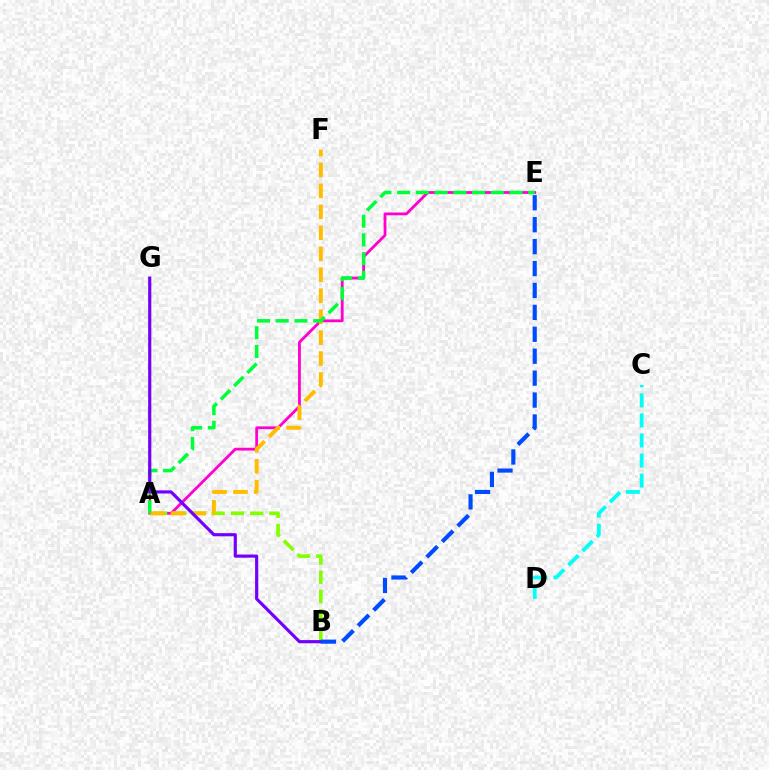{('A', 'E'): [{'color': '#ff00cf', 'line_style': 'solid', 'thickness': 2.01}, {'color': '#00ff39', 'line_style': 'dashed', 'thickness': 2.54}], ('A', 'B'): [{'color': '#84ff00', 'line_style': 'dashed', 'thickness': 2.61}], ('A', 'G'): [{'color': '#ff0000', 'line_style': 'dashed', 'thickness': 1.51}], ('A', 'F'): [{'color': '#ffbd00', 'line_style': 'dashed', 'thickness': 2.85}], ('B', 'G'): [{'color': '#7200ff', 'line_style': 'solid', 'thickness': 2.27}], ('B', 'E'): [{'color': '#004bff', 'line_style': 'dashed', 'thickness': 2.98}], ('C', 'D'): [{'color': '#00fff6', 'line_style': 'dashed', 'thickness': 2.73}]}